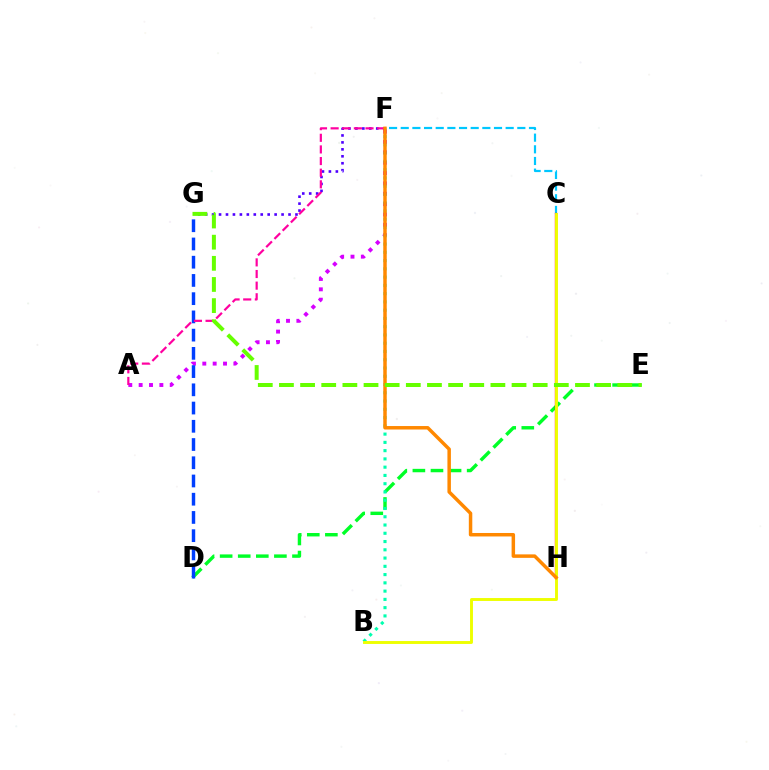{('D', 'E'): [{'color': '#00ff27', 'line_style': 'dashed', 'thickness': 2.46}], ('A', 'F'): [{'color': '#d600ff', 'line_style': 'dotted', 'thickness': 2.81}, {'color': '#ff00a0', 'line_style': 'dashed', 'thickness': 1.58}], ('B', 'F'): [{'color': '#00ffaf', 'line_style': 'dotted', 'thickness': 2.25}], ('F', 'G'): [{'color': '#4f00ff', 'line_style': 'dotted', 'thickness': 1.89}], ('C', 'F'): [{'color': '#00c7ff', 'line_style': 'dashed', 'thickness': 1.58}], ('D', 'G'): [{'color': '#003fff', 'line_style': 'dashed', 'thickness': 2.48}], ('C', 'H'): [{'color': '#ff0000', 'line_style': 'solid', 'thickness': 1.68}], ('B', 'C'): [{'color': '#eeff00', 'line_style': 'solid', 'thickness': 2.1}], ('F', 'H'): [{'color': '#ff8800', 'line_style': 'solid', 'thickness': 2.5}], ('E', 'G'): [{'color': '#66ff00', 'line_style': 'dashed', 'thickness': 2.87}]}